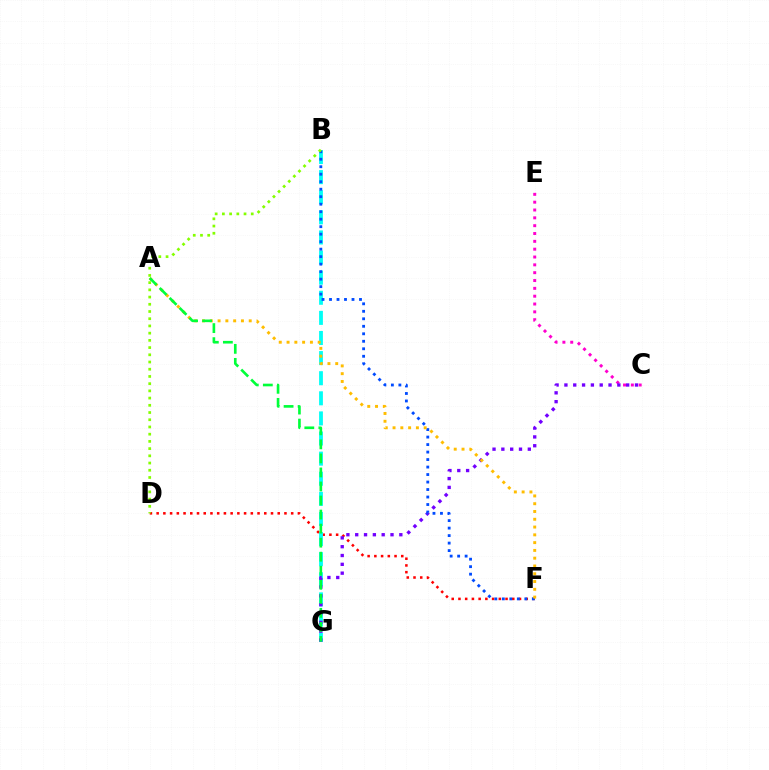{('D', 'F'): [{'color': '#ff0000', 'line_style': 'dotted', 'thickness': 1.83}], ('B', 'G'): [{'color': '#00fff6', 'line_style': 'dashed', 'thickness': 2.73}], ('C', 'E'): [{'color': '#ff00cf', 'line_style': 'dotted', 'thickness': 2.13}], ('C', 'G'): [{'color': '#7200ff', 'line_style': 'dotted', 'thickness': 2.4}], ('B', 'F'): [{'color': '#004bff', 'line_style': 'dotted', 'thickness': 2.04}], ('A', 'F'): [{'color': '#ffbd00', 'line_style': 'dotted', 'thickness': 2.11}], ('A', 'G'): [{'color': '#00ff39', 'line_style': 'dashed', 'thickness': 1.91}], ('B', 'D'): [{'color': '#84ff00', 'line_style': 'dotted', 'thickness': 1.96}]}